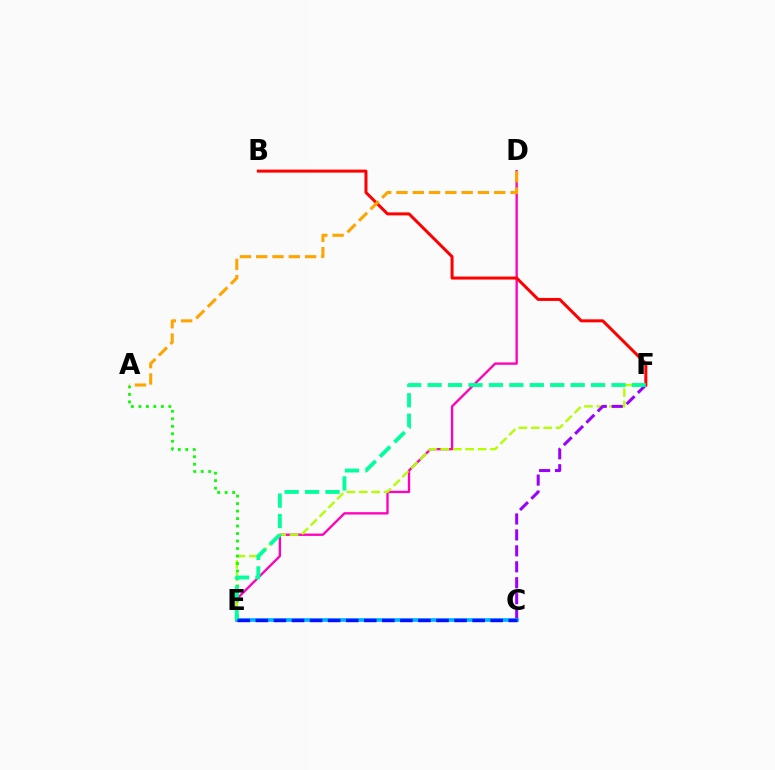{('D', 'E'): [{'color': '#ff00bd', 'line_style': 'solid', 'thickness': 1.68}], ('E', 'F'): [{'color': '#b3ff00', 'line_style': 'dashed', 'thickness': 1.69}, {'color': '#00ff9d', 'line_style': 'dashed', 'thickness': 2.78}], ('C', 'F'): [{'color': '#9b00ff', 'line_style': 'dashed', 'thickness': 2.17}], ('A', 'E'): [{'color': '#08ff00', 'line_style': 'dotted', 'thickness': 2.03}], ('C', 'E'): [{'color': '#00b5ff', 'line_style': 'solid', 'thickness': 2.66}, {'color': '#0010ff', 'line_style': 'dashed', 'thickness': 2.45}], ('B', 'F'): [{'color': '#ff0000', 'line_style': 'solid', 'thickness': 2.16}], ('A', 'D'): [{'color': '#ffa500', 'line_style': 'dashed', 'thickness': 2.21}]}